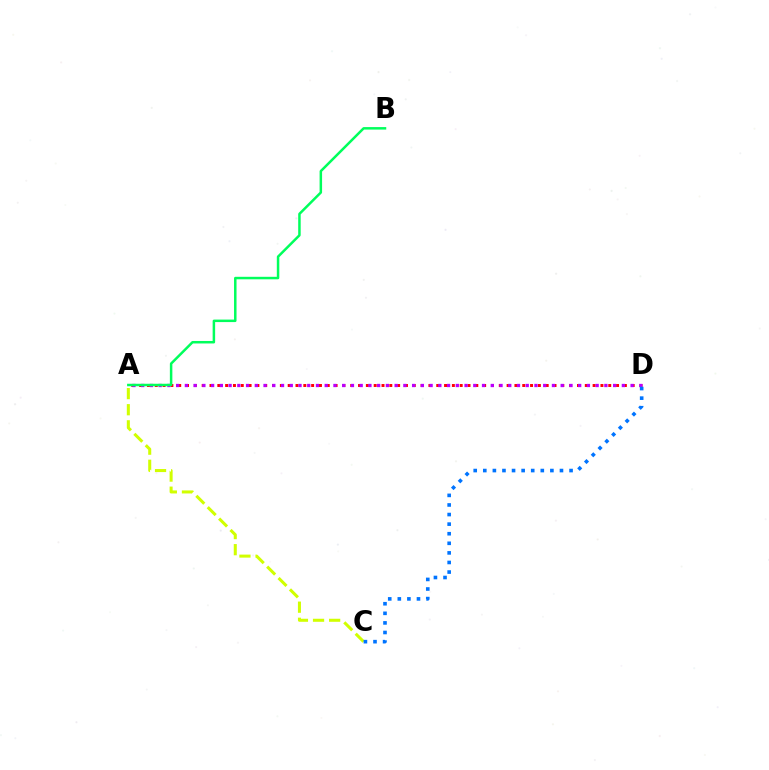{('A', 'D'): [{'color': '#ff0000', 'line_style': 'dotted', 'thickness': 2.12}, {'color': '#b900ff', 'line_style': 'dotted', 'thickness': 2.37}], ('A', 'C'): [{'color': '#d1ff00', 'line_style': 'dashed', 'thickness': 2.19}], ('A', 'B'): [{'color': '#00ff5c', 'line_style': 'solid', 'thickness': 1.8}], ('C', 'D'): [{'color': '#0074ff', 'line_style': 'dotted', 'thickness': 2.6}]}